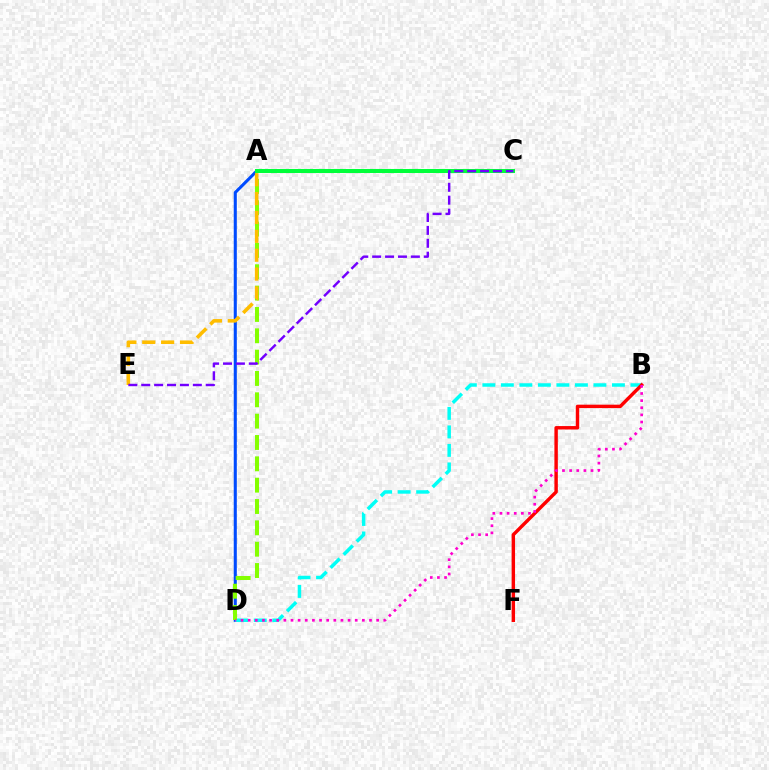{('A', 'D'): [{'color': '#004bff', 'line_style': 'solid', 'thickness': 2.21}, {'color': '#84ff00', 'line_style': 'dashed', 'thickness': 2.9}], ('B', 'D'): [{'color': '#00fff6', 'line_style': 'dashed', 'thickness': 2.51}, {'color': '#ff00cf', 'line_style': 'dotted', 'thickness': 1.94}], ('A', 'C'): [{'color': '#00ff39', 'line_style': 'solid', 'thickness': 2.9}], ('B', 'F'): [{'color': '#ff0000', 'line_style': 'solid', 'thickness': 2.47}], ('A', 'E'): [{'color': '#ffbd00', 'line_style': 'dashed', 'thickness': 2.56}], ('C', 'E'): [{'color': '#7200ff', 'line_style': 'dashed', 'thickness': 1.75}]}